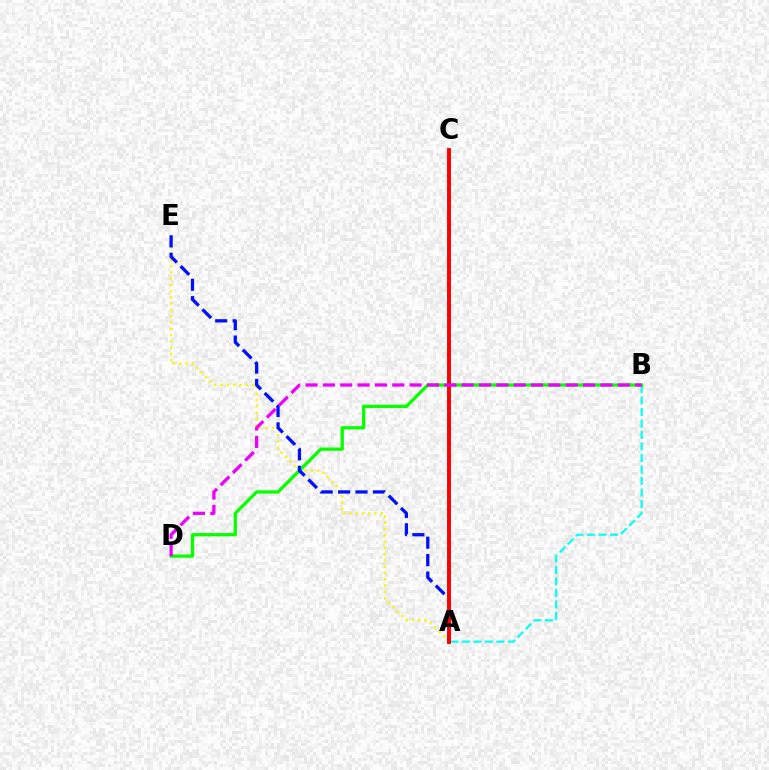{('A', 'B'): [{'color': '#00fff6', 'line_style': 'dashed', 'thickness': 1.56}], ('B', 'D'): [{'color': '#08ff00', 'line_style': 'solid', 'thickness': 2.36}, {'color': '#ee00ff', 'line_style': 'dashed', 'thickness': 2.36}], ('A', 'E'): [{'color': '#fcf500', 'line_style': 'dotted', 'thickness': 1.7}, {'color': '#0010ff', 'line_style': 'dashed', 'thickness': 2.37}], ('A', 'C'): [{'color': '#ff0000', 'line_style': 'solid', 'thickness': 2.83}]}